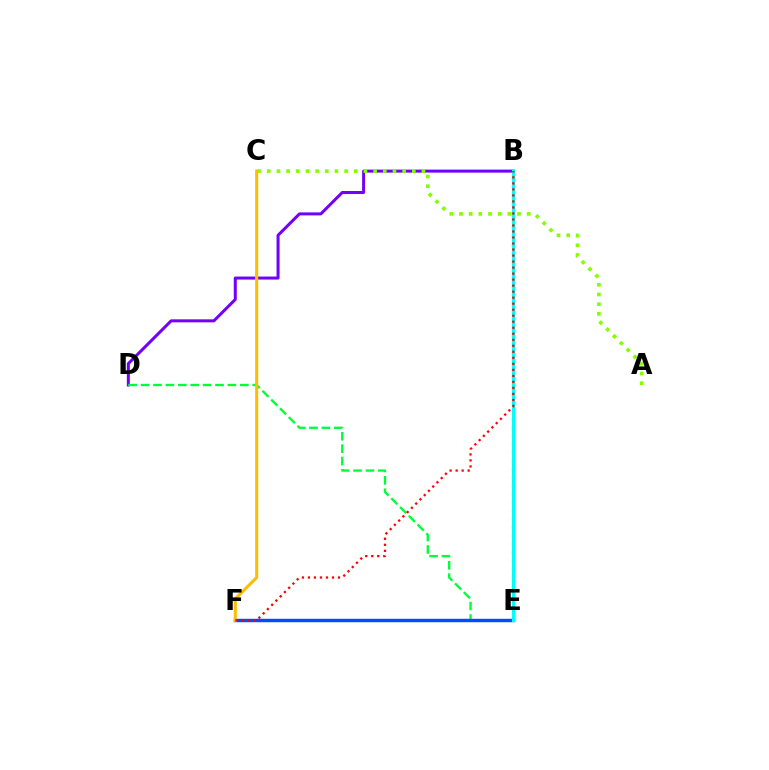{('B', 'D'): [{'color': '#7200ff', 'line_style': 'solid', 'thickness': 2.17}], ('D', 'E'): [{'color': '#00ff39', 'line_style': 'dashed', 'thickness': 1.69}], ('E', 'F'): [{'color': '#004bff', 'line_style': 'solid', 'thickness': 2.48}], ('B', 'E'): [{'color': '#ff00cf', 'line_style': 'dotted', 'thickness': 2.26}, {'color': '#00fff6', 'line_style': 'solid', 'thickness': 2.22}], ('A', 'C'): [{'color': '#84ff00', 'line_style': 'dotted', 'thickness': 2.63}], ('C', 'F'): [{'color': '#ffbd00', 'line_style': 'solid', 'thickness': 2.21}], ('B', 'F'): [{'color': '#ff0000', 'line_style': 'dotted', 'thickness': 1.63}]}